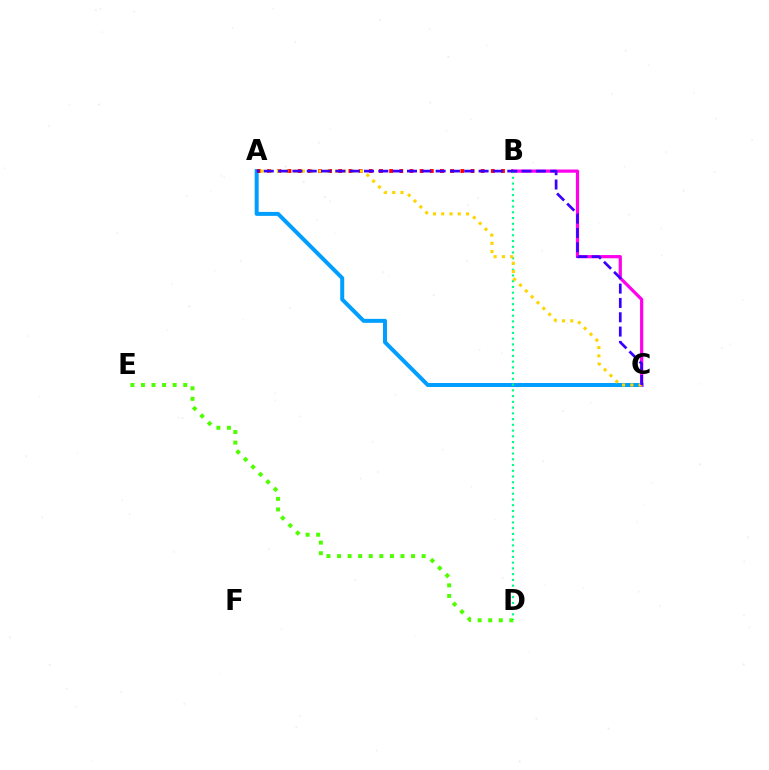{('A', 'C'): [{'color': '#009eff', 'line_style': 'solid', 'thickness': 2.86}, {'color': '#ffd500', 'line_style': 'dotted', 'thickness': 2.25}, {'color': '#3700ff', 'line_style': 'dashed', 'thickness': 1.95}], ('D', 'E'): [{'color': '#4fff00', 'line_style': 'dotted', 'thickness': 2.87}], ('A', 'B'): [{'color': '#ff0000', 'line_style': 'dotted', 'thickness': 2.76}], ('B', 'C'): [{'color': '#ff00ed', 'line_style': 'solid', 'thickness': 2.31}], ('B', 'D'): [{'color': '#00ff86', 'line_style': 'dotted', 'thickness': 1.56}]}